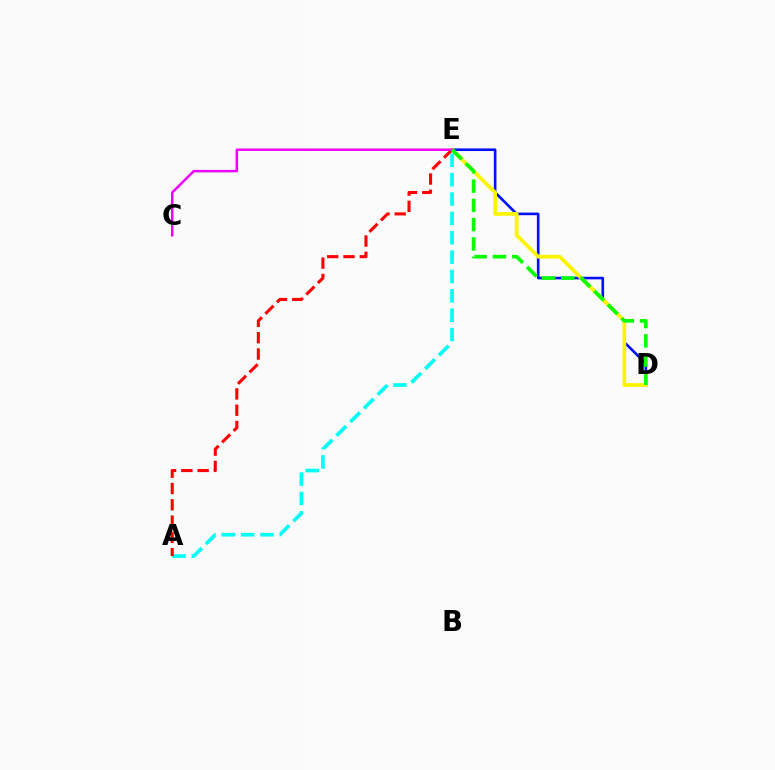{('A', 'E'): [{'color': '#00fff6', 'line_style': 'dashed', 'thickness': 2.63}, {'color': '#ff0000', 'line_style': 'dashed', 'thickness': 2.21}], ('D', 'E'): [{'color': '#0010ff', 'line_style': 'solid', 'thickness': 1.88}, {'color': '#fcf500', 'line_style': 'solid', 'thickness': 2.69}, {'color': '#08ff00', 'line_style': 'dashed', 'thickness': 2.62}], ('C', 'E'): [{'color': '#ee00ff', 'line_style': 'solid', 'thickness': 1.79}]}